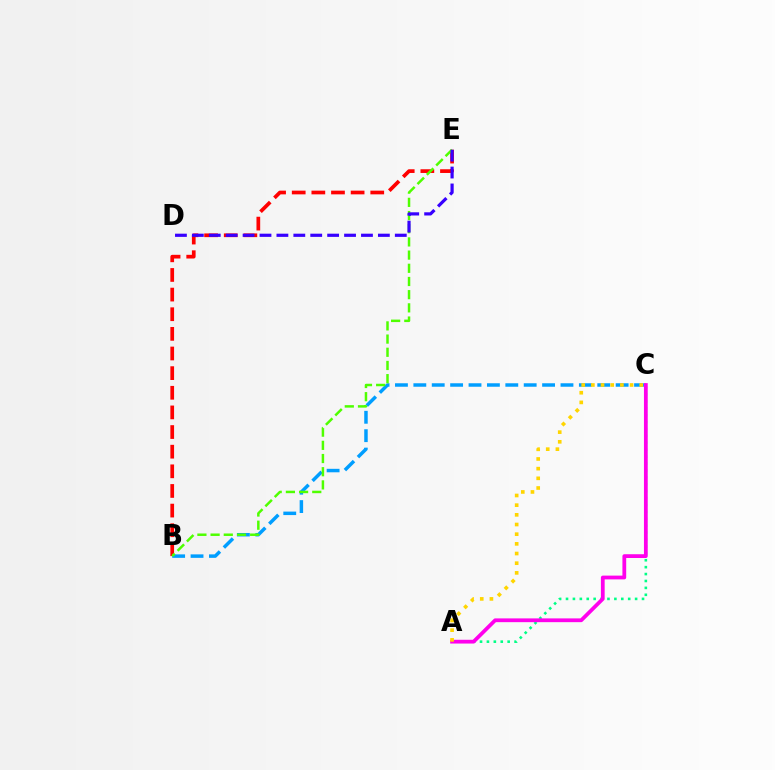{('B', 'E'): [{'color': '#ff0000', 'line_style': 'dashed', 'thickness': 2.67}, {'color': '#4fff00', 'line_style': 'dashed', 'thickness': 1.79}], ('B', 'C'): [{'color': '#009eff', 'line_style': 'dashed', 'thickness': 2.5}], ('D', 'E'): [{'color': '#3700ff', 'line_style': 'dashed', 'thickness': 2.3}], ('A', 'C'): [{'color': '#00ff86', 'line_style': 'dotted', 'thickness': 1.88}, {'color': '#ff00ed', 'line_style': 'solid', 'thickness': 2.71}, {'color': '#ffd500', 'line_style': 'dotted', 'thickness': 2.63}]}